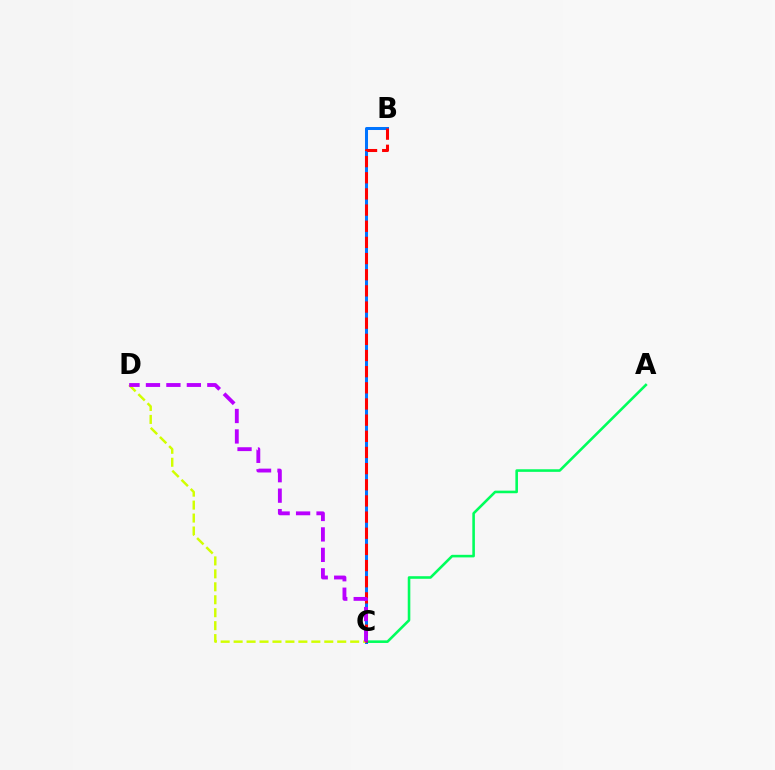{('A', 'C'): [{'color': '#00ff5c', 'line_style': 'solid', 'thickness': 1.86}], ('B', 'C'): [{'color': '#0074ff', 'line_style': 'solid', 'thickness': 2.17}, {'color': '#ff0000', 'line_style': 'dashed', 'thickness': 2.2}], ('C', 'D'): [{'color': '#d1ff00', 'line_style': 'dashed', 'thickness': 1.76}, {'color': '#b900ff', 'line_style': 'dashed', 'thickness': 2.78}]}